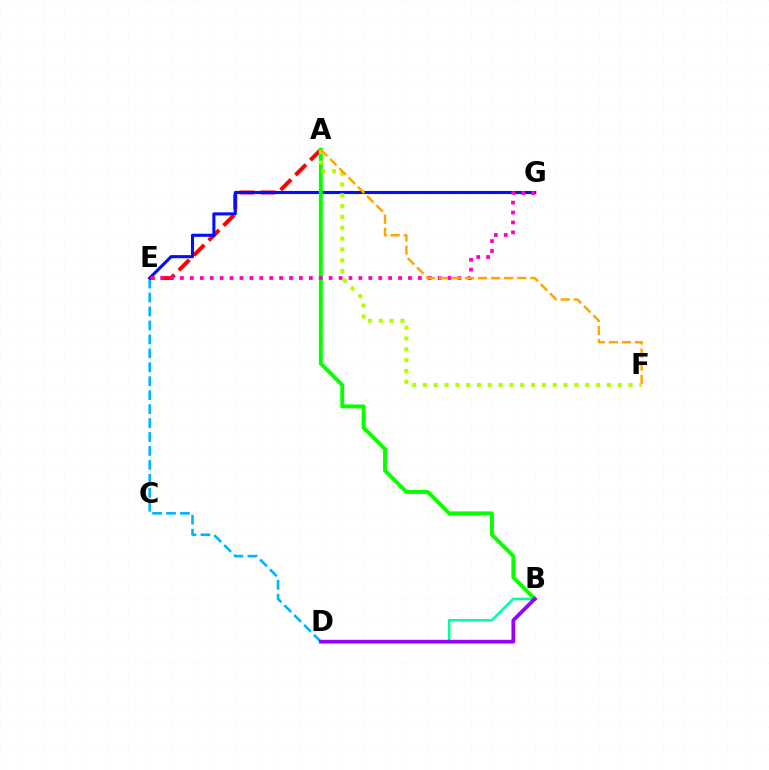{('D', 'E'): [{'color': '#00b5ff', 'line_style': 'dashed', 'thickness': 1.89}], ('B', 'D'): [{'color': '#00ff9d', 'line_style': 'solid', 'thickness': 1.81}, {'color': '#9b00ff', 'line_style': 'solid', 'thickness': 2.69}], ('A', 'E'): [{'color': '#ff0000', 'line_style': 'dashed', 'thickness': 2.86}], ('E', 'G'): [{'color': '#0010ff', 'line_style': 'solid', 'thickness': 2.23}, {'color': '#ff00bd', 'line_style': 'dotted', 'thickness': 2.69}], ('A', 'B'): [{'color': '#08ff00', 'line_style': 'solid', 'thickness': 2.81}], ('A', 'F'): [{'color': '#b3ff00', 'line_style': 'dotted', 'thickness': 2.94}, {'color': '#ffa500', 'line_style': 'dashed', 'thickness': 1.78}]}